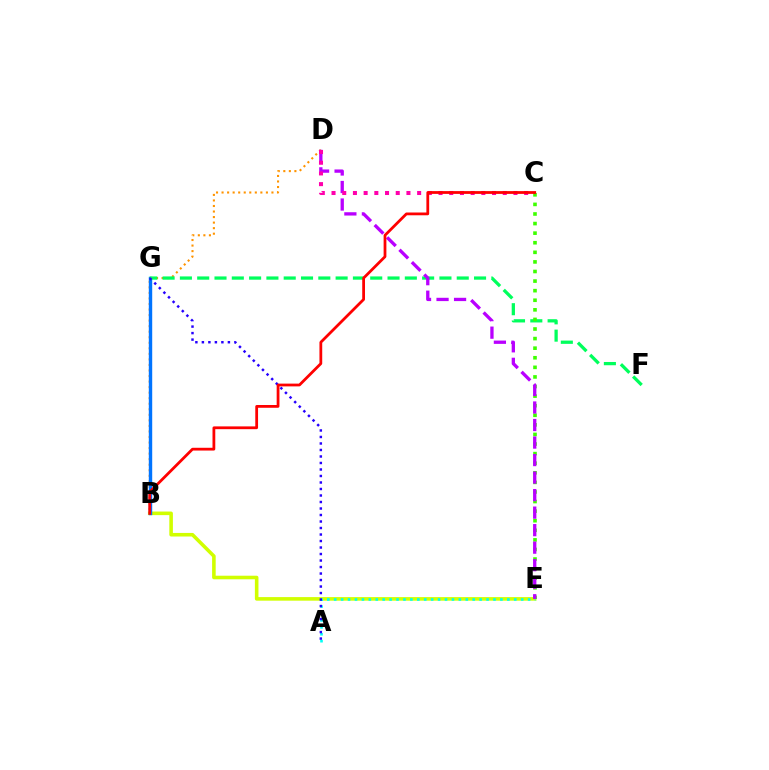{('B', 'E'): [{'color': '#d1ff00', 'line_style': 'solid', 'thickness': 2.58}], ('A', 'E'): [{'color': '#00fff6', 'line_style': 'dotted', 'thickness': 1.88}], ('B', 'D'): [{'color': '#ff9400', 'line_style': 'dotted', 'thickness': 1.51}], ('B', 'G'): [{'color': '#0074ff', 'line_style': 'solid', 'thickness': 2.45}], ('F', 'G'): [{'color': '#00ff5c', 'line_style': 'dashed', 'thickness': 2.35}], ('C', 'E'): [{'color': '#3dff00', 'line_style': 'dotted', 'thickness': 2.6}], ('A', 'G'): [{'color': '#2500ff', 'line_style': 'dotted', 'thickness': 1.77}], ('D', 'E'): [{'color': '#b900ff', 'line_style': 'dashed', 'thickness': 2.38}], ('C', 'D'): [{'color': '#ff00ac', 'line_style': 'dotted', 'thickness': 2.91}], ('B', 'C'): [{'color': '#ff0000', 'line_style': 'solid', 'thickness': 2.0}]}